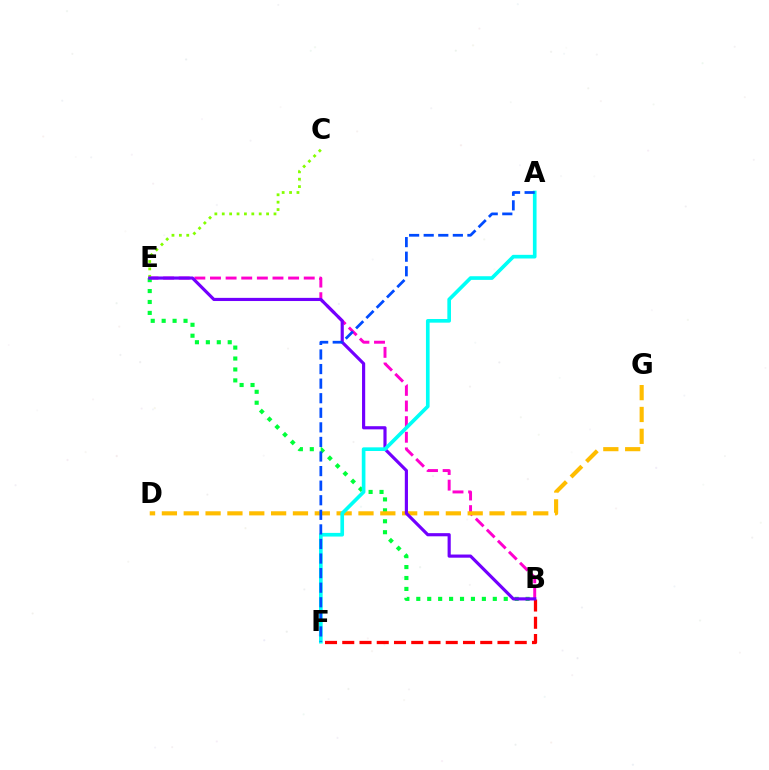{('B', 'E'): [{'color': '#ff00cf', 'line_style': 'dashed', 'thickness': 2.12}, {'color': '#00ff39', 'line_style': 'dotted', 'thickness': 2.97}, {'color': '#7200ff', 'line_style': 'solid', 'thickness': 2.27}], ('C', 'E'): [{'color': '#84ff00', 'line_style': 'dotted', 'thickness': 2.01}], ('D', 'G'): [{'color': '#ffbd00', 'line_style': 'dashed', 'thickness': 2.97}], ('B', 'F'): [{'color': '#ff0000', 'line_style': 'dashed', 'thickness': 2.34}], ('A', 'F'): [{'color': '#00fff6', 'line_style': 'solid', 'thickness': 2.63}, {'color': '#004bff', 'line_style': 'dashed', 'thickness': 1.98}]}